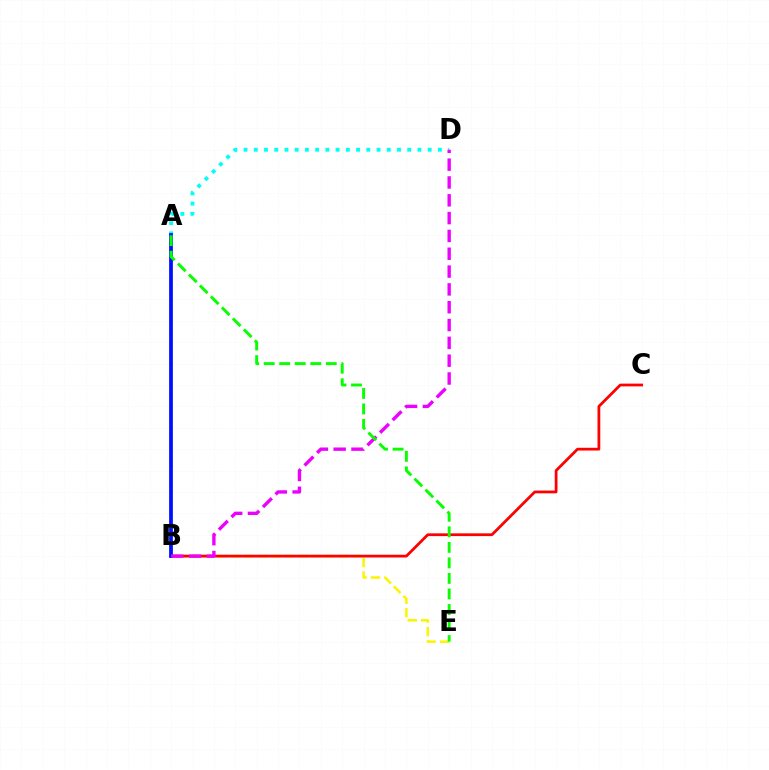{('B', 'E'): [{'color': '#fcf500', 'line_style': 'dashed', 'thickness': 1.82}], ('B', 'C'): [{'color': '#ff0000', 'line_style': 'solid', 'thickness': 1.99}], ('A', 'D'): [{'color': '#00fff6', 'line_style': 'dotted', 'thickness': 2.78}], ('A', 'B'): [{'color': '#0010ff', 'line_style': 'solid', 'thickness': 2.7}], ('B', 'D'): [{'color': '#ee00ff', 'line_style': 'dashed', 'thickness': 2.42}], ('A', 'E'): [{'color': '#08ff00', 'line_style': 'dashed', 'thickness': 2.11}]}